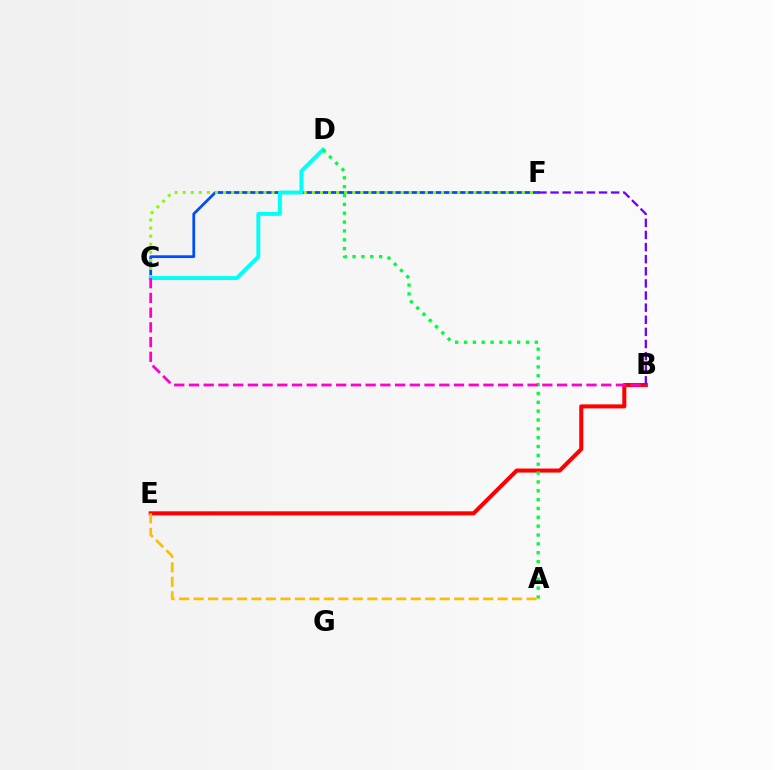{('C', 'F'): [{'color': '#004bff', 'line_style': 'solid', 'thickness': 1.98}, {'color': '#84ff00', 'line_style': 'dotted', 'thickness': 2.19}], ('B', 'E'): [{'color': '#ff0000', 'line_style': 'solid', 'thickness': 2.92}], ('C', 'D'): [{'color': '#00fff6', 'line_style': 'solid', 'thickness': 2.81}], ('A', 'D'): [{'color': '#00ff39', 'line_style': 'dotted', 'thickness': 2.4}], ('B', 'F'): [{'color': '#7200ff', 'line_style': 'dashed', 'thickness': 1.65}], ('A', 'E'): [{'color': '#ffbd00', 'line_style': 'dashed', 'thickness': 1.97}], ('B', 'C'): [{'color': '#ff00cf', 'line_style': 'dashed', 'thickness': 2.0}]}